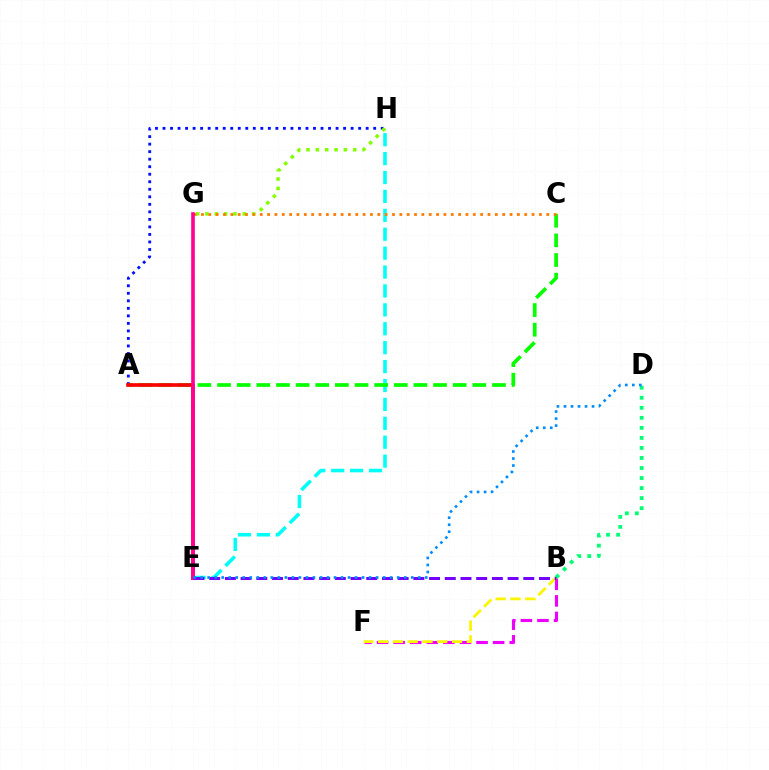{('A', 'H'): [{'color': '#0010ff', 'line_style': 'dotted', 'thickness': 2.04}], ('E', 'H'): [{'color': '#00fff6', 'line_style': 'dashed', 'thickness': 2.57}], ('B', 'F'): [{'color': '#ee00ff', 'line_style': 'dashed', 'thickness': 2.25}, {'color': '#fcf500', 'line_style': 'dashed', 'thickness': 2.01}], ('A', 'C'): [{'color': '#08ff00', 'line_style': 'dashed', 'thickness': 2.67}], ('G', 'H'): [{'color': '#84ff00', 'line_style': 'dotted', 'thickness': 2.54}], ('A', 'E'): [{'color': '#ff0000', 'line_style': 'solid', 'thickness': 2.61}], ('B', 'D'): [{'color': '#00ff74', 'line_style': 'dotted', 'thickness': 2.73}], ('C', 'G'): [{'color': '#ff7c00', 'line_style': 'dotted', 'thickness': 2.0}], ('E', 'G'): [{'color': '#ff0094', 'line_style': 'solid', 'thickness': 2.61}], ('B', 'E'): [{'color': '#7200ff', 'line_style': 'dashed', 'thickness': 2.13}], ('D', 'E'): [{'color': '#008cff', 'line_style': 'dotted', 'thickness': 1.91}]}